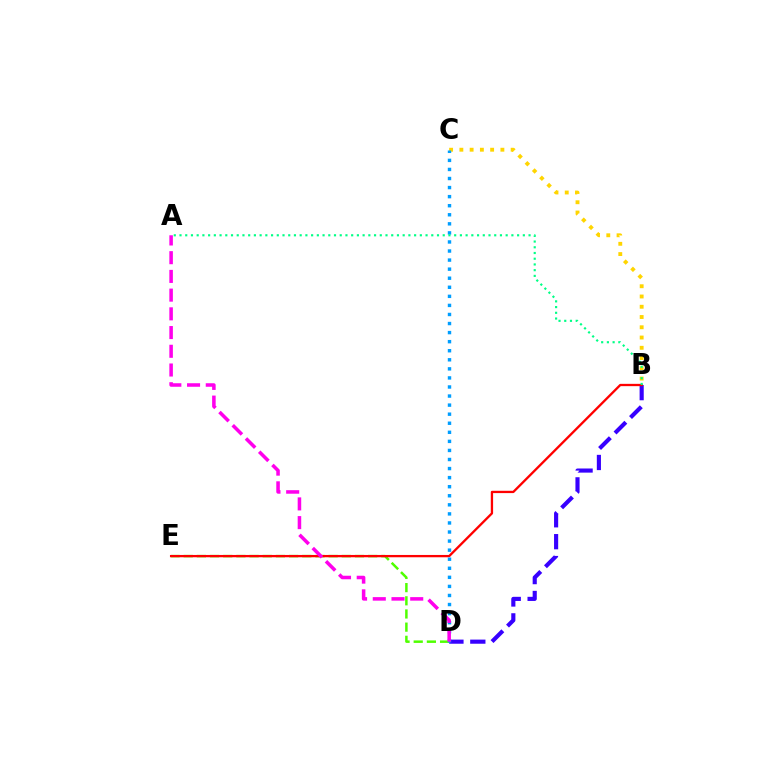{('B', 'D'): [{'color': '#3700ff', 'line_style': 'dashed', 'thickness': 2.97}], ('B', 'C'): [{'color': '#ffd500', 'line_style': 'dotted', 'thickness': 2.79}], ('D', 'E'): [{'color': '#4fff00', 'line_style': 'dashed', 'thickness': 1.79}], ('B', 'E'): [{'color': '#ff0000', 'line_style': 'solid', 'thickness': 1.66}], ('C', 'D'): [{'color': '#009eff', 'line_style': 'dotted', 'thickness': 2.46}], ('A', 'B'): [{'color': '#00ff86', 'line_style': 'dotted', 'thickness': 1.55}], ('A', 'D'): [{'color': '#ff00ed', 'line_style': 'dashed', 'thickness': 2.54}]}